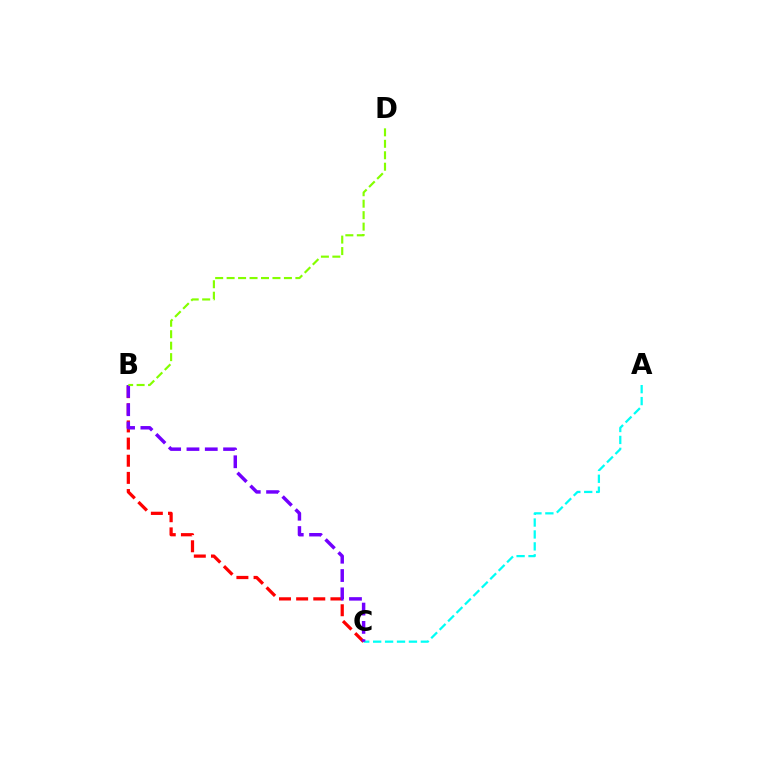{('A', 'C'): [{'color': '#00fff6', 'line_style': 'dashed', 'thickness': 1.62}], ('B', 'C'): [{'color': '#ff0000', 'line_style': 'dashed', 'thickness': 2.33}, {'color': '#7200ff', 'line_style': 'dashed', 'thickness': 2.49}], ('B', 'D'): [{'color': '#84ff00', 'line_style': 'dashed', 'thickness': 1.56}]}